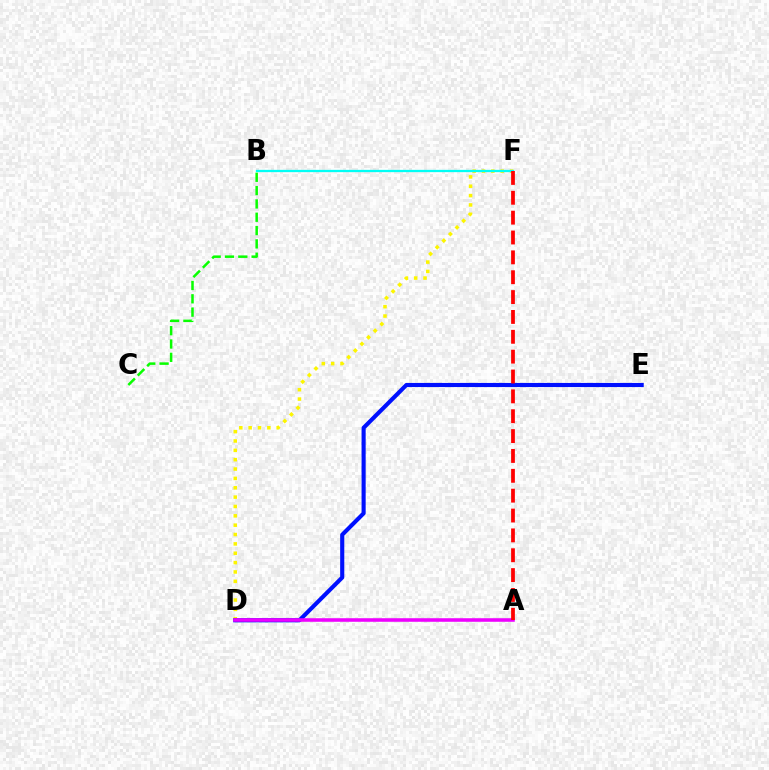{('D', 'F'): [{'color': '#fcf500', 'line_style': 'dotted', 'thickness': 2.54}], ('D', 'E'): [{'color': '#0010ff', 'line_style': 'solid', 'thickness': 2.96}], ('B', 'F'): [{'color': '#00fff6', 'line_style': 'solid', 'thickness': 1.65}], ('B', 'C'): [{'color': '#08ff00', 'line_style': 'dashed', 'thickness': 1.81}], ('A', 'D'): [{'color': '#ee00ff', 'line_style': 'solid', 'thickness': 2.56}], ('A', 'F'): [{'color': '#ff0000', 'line_style': 'dashed', 'thickness': 2.7}]}